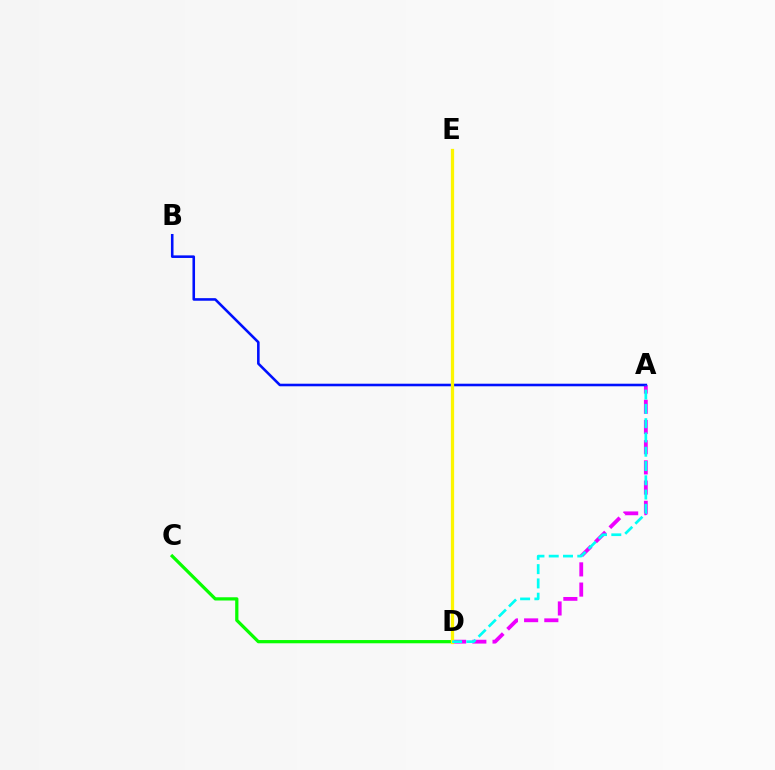{('A', 'D'): [{'color': '#ee00ff', 'line_style': 'dashed', 'thickness': 2.74}, {'color': '#00fff6', 'line_style': 'dashed', 'thickness': 1.94}], ('A', 'B'): [{'color': '#0010ff', 'line_style': 'solid', 'thickness': 1.86}], ('D', 'E'): [{'color': '#ff0000', 'line_style': 'solid', 'thickness': 2.03}, {'color': '#fcf500', 'line_style': 'solid', 'thickness': 2.35}], ('C', 'D'): [{'color': '#08ff00', 'line_style': 'solid', 'thickness': 2.33}]}